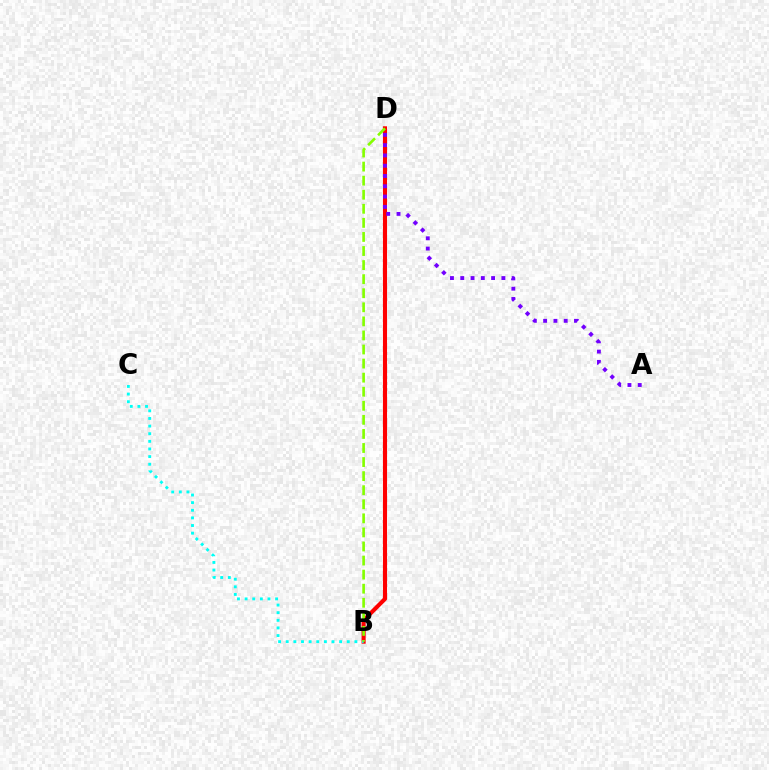{('B', 'D'): [{'color': '#ff0000', 'line_style': 'solid', 'thickness': 2.95}, {'color': '#84ff00', 'line_style': 'dashed', 'thickness': 1.91}], ('A', 'D'): [{'color': '#7200ff', 'line_style': 'dotted', 'thickness': 2.79}], ('B', 'C'): [{'color': '#00fff6', 'line_style': 'dotted', 'thickness': 2.07}]}